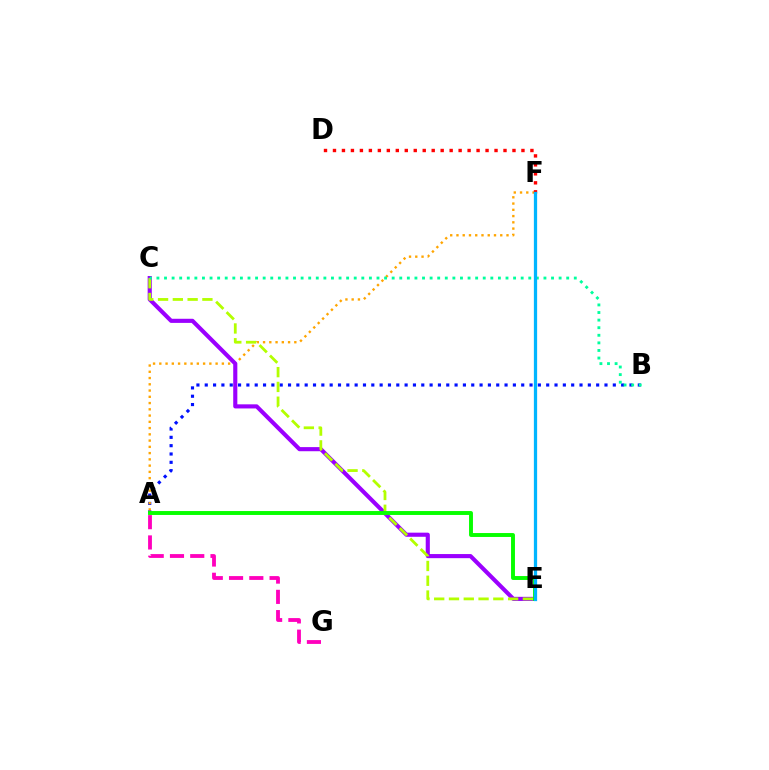{('A', 'G'): [{'color': '#ff00bd', 'line_style': 'dashed', 'thickness': 2.75}], ('A', 'B'): [{'color': '#0010ff', 'line_style': 'dotted', 'thickness': 2.26}], ('A', 'F'): [{'color': '#ffa500', 'line_style': 'dotted', 'thickness': 1.7}], ('C', 'E'): [{'color': '#9b00ff', 'line_style': 'solid', 'thickness': 2.96}, {'color': '#b3ff00', 'line_style': 'dashed', 'thickness': 2.01}], ('A', 'E'): [{'color': '#08ff00', 'line_style': 'solid', 'thickness': 2.82}], ('B', 'C'): [{'color': '#00ff9d', 'line_style': 'dotted', 'thickness': 2.06}], ('D', 'F'): [{'color': '#ff0000', 'line_style': 'dotted', 'thickness': 2.44}], ('E', 'F'): [{'color': '#00b5ff', 'line_style': 'solid', 'thickness': 2.35}]}